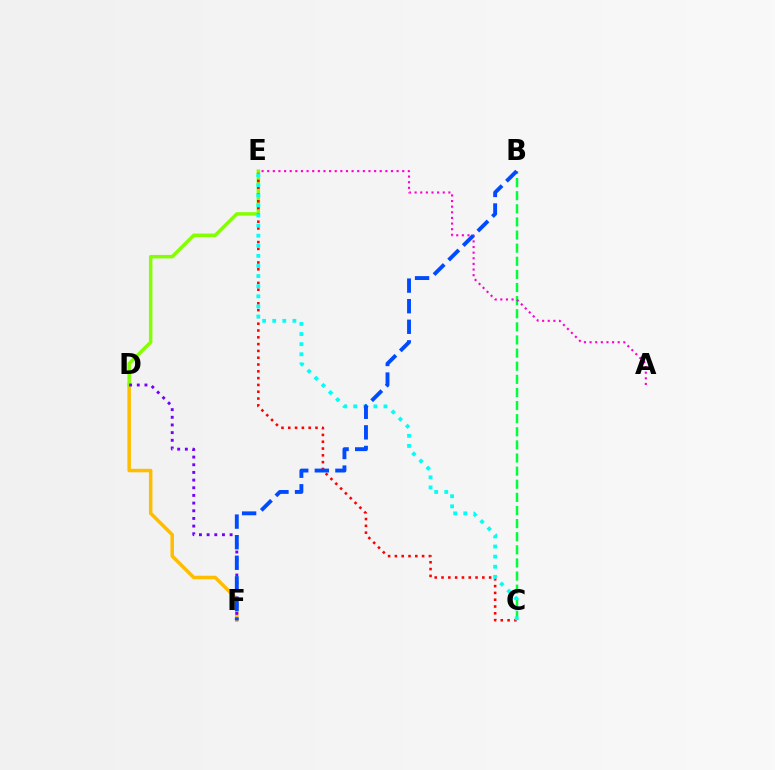{('D', 'F'): [{'color': '#ffbd00', 'line_style': 'solid', 'thickness': 2.53}, {'color': '#7200ff', 'line_style': 'dotted', 'thickness': 2.08}], ('D', 'E'): [{'color': '#84ff00', 'line_style': 'solid', 'thickness': 2.5}], ('B', 'C'): [{'color': '#00ff39', 'line_style': 'dashed', 'thickness': 1.78}], ('A', 'E'): [{'color': '#ff00cf', 'line_style': 'dotted', 'thickness': 1.53}], ('C', 'E'): [{'color': '#ff0000', 'line_style': 'dotted', 'thickness': 1.85}, {'color': '#00fff6', 'line_style': 'dotted', 'thickness': 2.74}], ('B', 'F'): [{'color': '#004bff', 'line_style': 'dashed', 'thickness': 2.8}]}